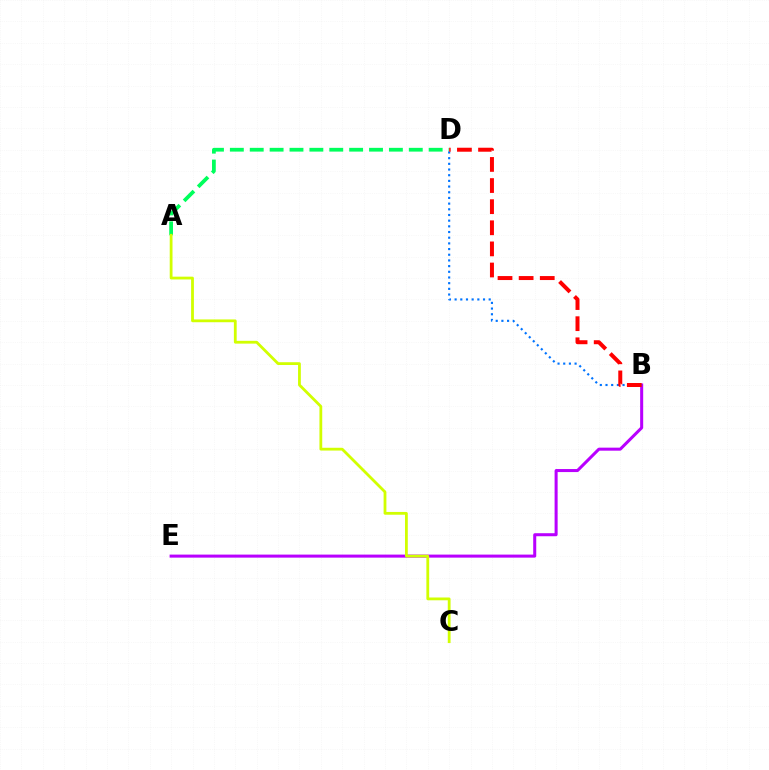{('A', 'D'): [{'color': '#00ff5c', 'line_style': 'dashed', 'thickness': 2.7}], ('B', 'E'): [{'color': '#b900ff', 'line_style': 'solid', 'thickness': 2.18}], ('A', 'C'): [{'color': '#d1ff00', 'line_style': 'solid', 'thickness': 2.01}], ('B', 'D'): [{'color': '#0074ff', 'line_style': 'dotted', 'thickness': 1.54}, {'color': '#ff0000', 'line_style': 'dashed', 'thickness': 2.87}]}